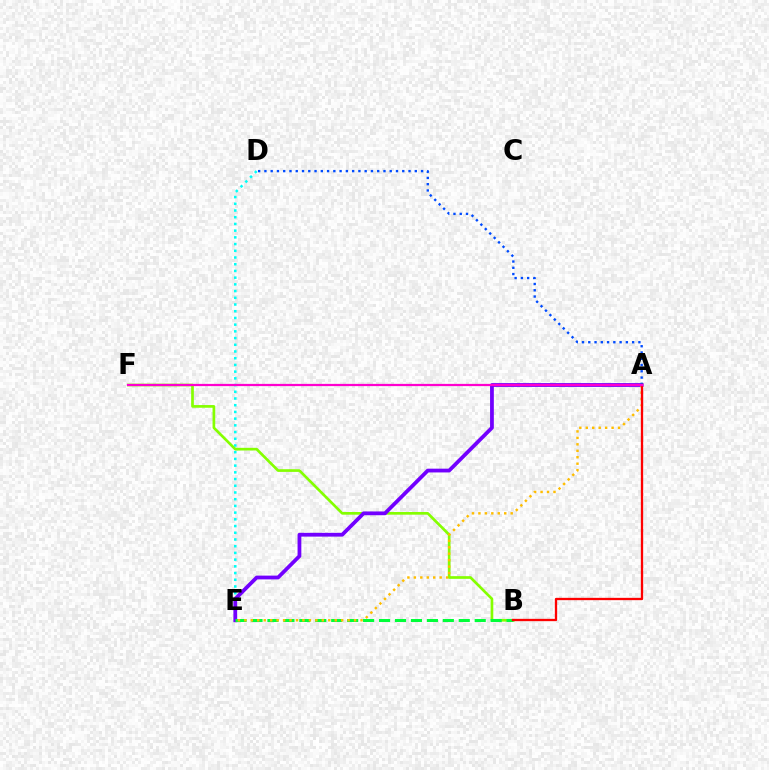{('D', 'E'): [{'color': '#00fff6', 'line_style': 'dotted', 'thickness': 1.82}], ('B', 'F'): [{'color': '#84ff00', 'line_style': 'solid', 'thickness': 1.93}], ('A', 'E'): [{'color': '#7200ff', 'line_style': 'solid', 'thickness': 2.72}, {'color': '#ffbd00', 'line_style': 'dotted', 'thickness': 1.75}], ('B', 'E'): [{'color': '#00ff39', 'line_style': 'dashed', 'thickness': 2.17}], ('A', 'D'): [{'color': '#004bff', 'line_style': 'dotted', 'thickness': 1.7}], ('A', 'B'): [{'color': '#ff0000', 'line_style': 'solid', 'thickness': 1.66}], ('A', 'F'): [{'color': '#ff00cf', 'line_style': 'solid', 'thickness': 1.61}]}